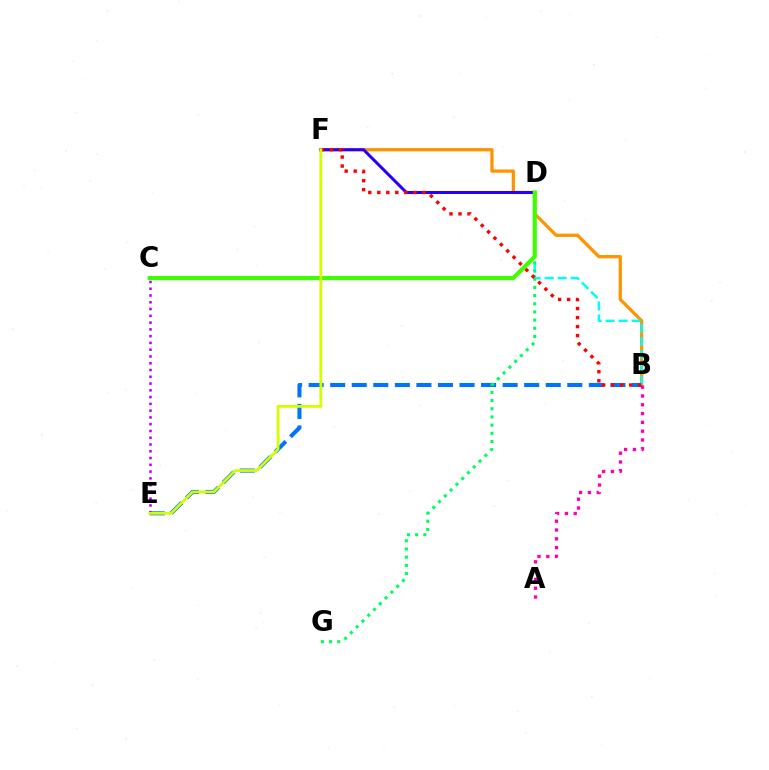{('B', 'F'): [{'color': '#ff9400', 'line_style': 'solid', 'thickness': 2.35}, {'color': '#ff0000', 'line_style': 'dotted', 'thickness': 2.45}], ('B', 'E'): [{'color': '#0074ff', 'line_style': 'dashed', 'thickness': 2.93}], ('B', 'D'): [{'color': '#00fff6', 'line_style': 'dashed', 'thickness': 1.77}], ('D', 'G'): [{'color': '#00ff5c', 'line_style': 'dotted', 'thickness': 2.22}], ('D', 'F'): [{'color': '#2500ff', 'line_style': 'solid', 'thickness': 2.16}], ('A', 'B'): [{'color': '#ff00ac', 'line_style': 'dotted', 'thickness': 2.39}], ('C', 'E'): [{'color': '#b900ff', 'line_style': 'dotted', 'thickness': 1.84}], ('C', 'D'): [{'color': '#3dff00', 'line_style': 'solid', 'thickness': 2.97}], ('E', 'F'): [{'color': '#d1ff00', 'line_style': 'solid', 'thickness': 2.02}]}